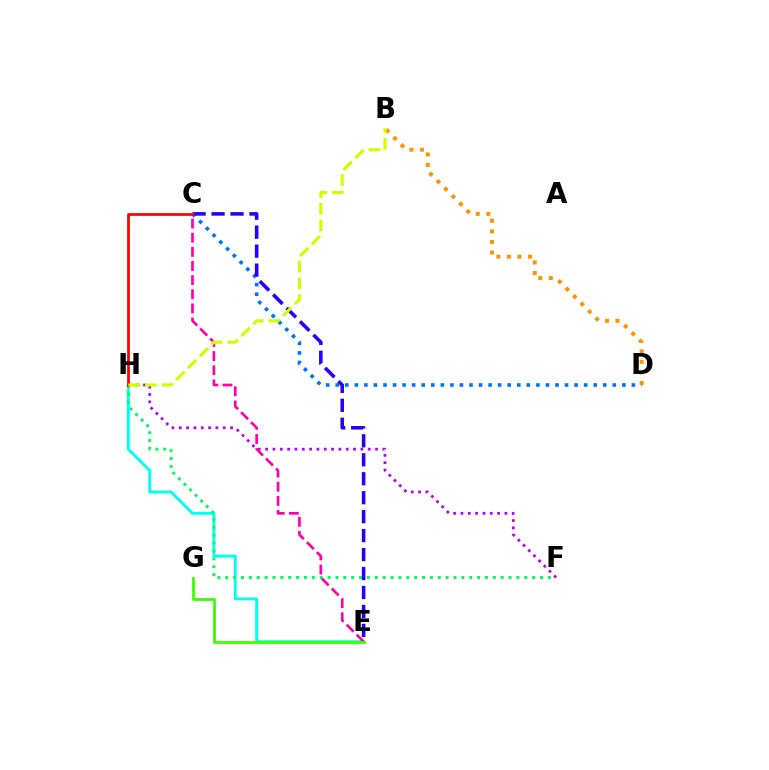{('C', 'D'): [{'color': '#0074ff', 'line_style': 'dotted', 'thickness': 2.6}], ('E', 'H'): [{'color': '#00fff6', 'line_style': 'solid', 'thickness': 2.07}], ('F', 'H'): [{'color': '#00ff5c', 'line_style': 'dotted', 'thickness': 2.14}, {'color': '#b900ff', 'line_style': 'dotted', 'thickness': 1.99}], ('B', 'D'): [{'color': '#ff9400', 'line_style': 'dotted', 'thickness': 2.87}], ('C', 'E'): [{'color': '#2500ff', 'line_style': 'dashed', 'thickness': 2.58}, {'color': '#ff00ac', 'line_style': 'dashed', 'thickness': 1.92}], ('C', 'H'): [{'color': '#ff0000', 'line_style': 'solid', 'thickness': 1.97}], ('E', 'G'): [{'color': '#3dff00', 'line_style': 'solid', 'thickness': 2.01}], ('B', 'H'): [{'color': '#d1ff00', 'line_style': 'dashed', 'thickness': 2.27}]}